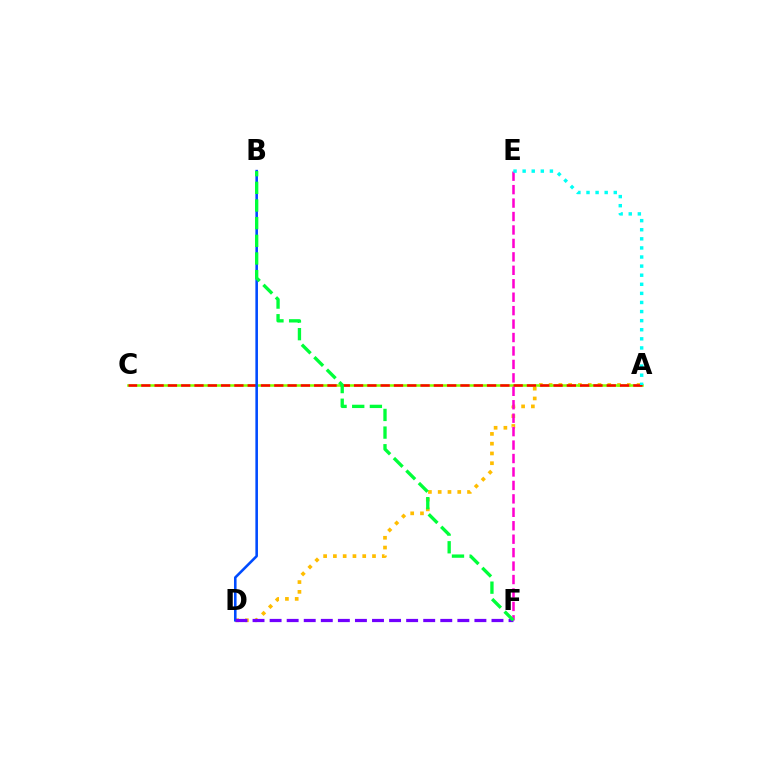{('A', 'D'): [{'color': '#ffbd00', 'line_style': 'dotted', 'thickness': 2.66}], ('A', 'C'): [{'color': '#84ff00', 'line_style': 'solid', 'thickness': 1.84}, {'color': '#ff0000', 'line_style': 'dashed', 'thickness': 1.81}], ('E', 'F'): [{'color': '#ff00cf', 'line_style': 'dashed', 'thickness': 1.83}], ('B', 'D'): [{'color': '#004bff', 'line_style': 'solid', 'thickness': 1.86}], ('A', 'E'): [{'color': '#00fff6', 'line_style': 'dotted', 'thickness': 2.47}], ('D', 'F'): [{'color': '#7200ff', 'line_style': 'dashed', 'thickness': 2.32}], ('B', 'F'): [{'color': '#00ff39', 'line_style': 'dashed', 'thickness': 2.4}]}